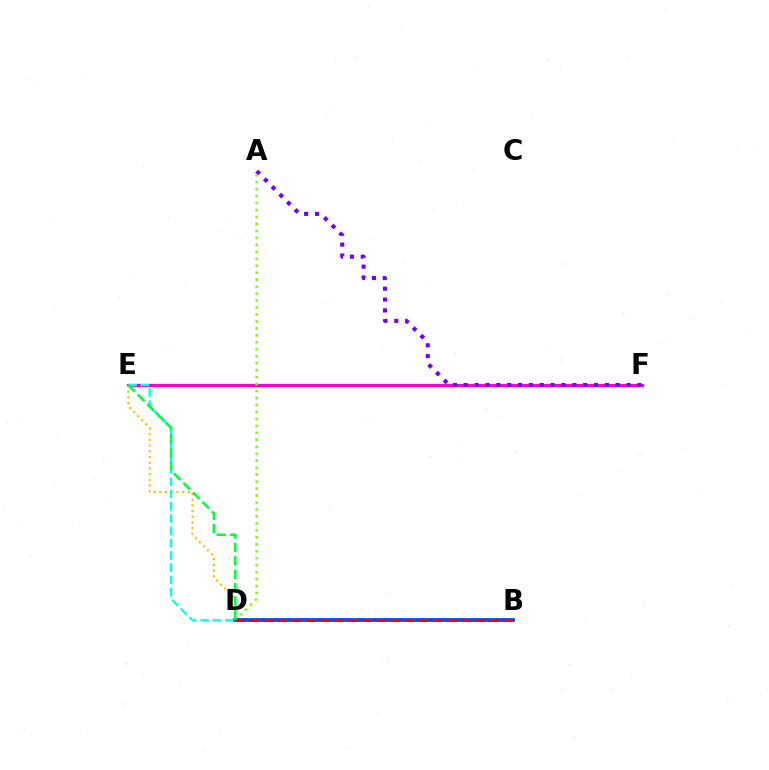{('E', 'F'): [{'color': '#ff00cf', 'line_style': 'solid', 'thickness': 2.32}], ('A', 'F'): [{'color': '#7200ff', 'line_style': 'dotted', 'thickness': 2.95}], ('B', 'D'): [{'color': '#004bff', 'line_style': 'solid', 'thickness': 2.72}, {'color': '#ff0000', 'line_style': 'dashed', 'thickness': 1.92}], ('D', 'E'): [{'color': '#ffbd00', 'line_style': 'dotted', 'thickness': 1.55}, {'color': '#00fff6', 'line_style': 'dashed', 'thickness': 1.67}, {'color': '#00ff39', 'line_style': 'dashed', 'thickness': 1.82}], ('A', 'D'): [{'color': '#84ff00', 'line_style': 'dotted', 'thickness': 1.89}]}